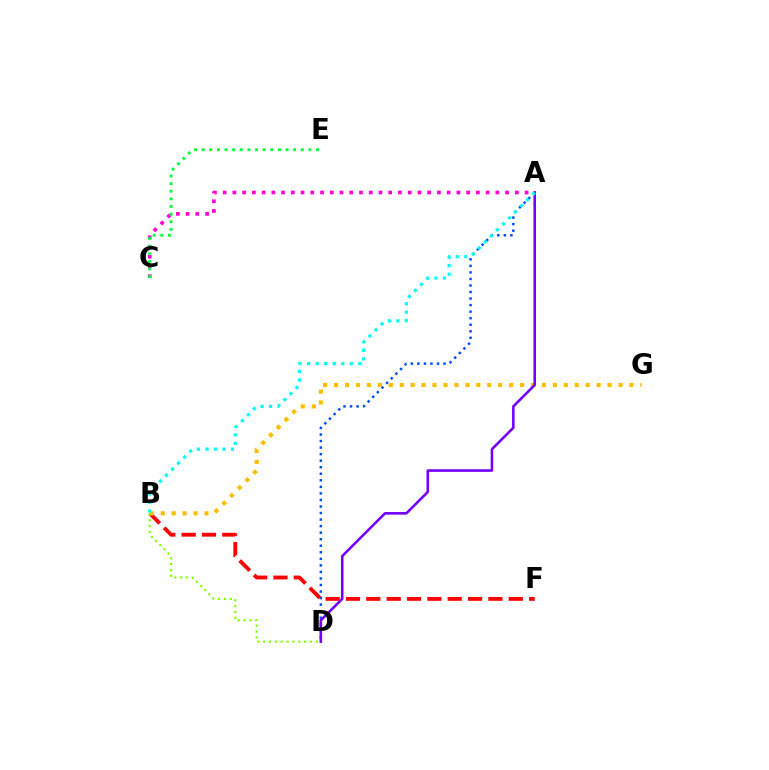{('B', 'F'): [{'color': '#ff0000', 'line_style': 'dashed', 'thickness': 2.76}], ('A', 'C'): [{'color': '#ff00cf', 'line_style': 'dotted', 'thickness': 2.65}], ('A', 'D'): [{'color': '#004bff', 'line_style': 'dotted', 'thickness': 1.78}, {'color': '#7200ff', 'line_style': 'solid', 'thickness': 1.86}], ('C', 'E'): [{'color': '#00ff39', 'line_style': 'dotted', 'thickness': 2.07}], ('B', 'G'): [{'color': '#ffbd00', 'line_style': 'dotted', 'thickness': 2.97}], ('B', 'D'): [{'color': '#84ff00', 'line_style': 'dotted', 'thickness': 1.59}], ('A', 'B'): [{'color': '#00fff6', 'line_style': 'dotted', 'thickness': 2.32}]}